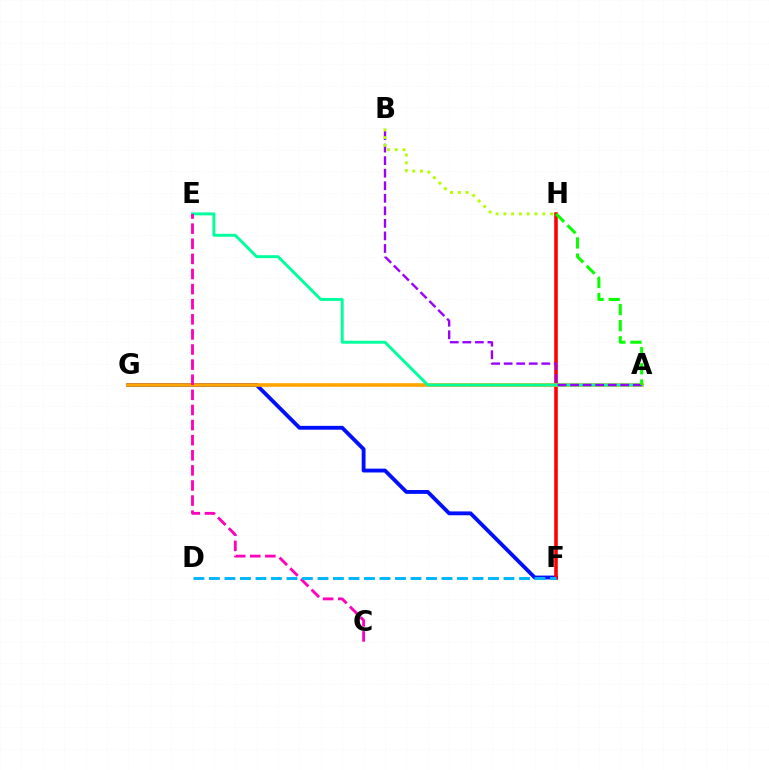{('F', 'G'): [{'color': '#0010ff', 'line_style': 'solid', 'thickness': 2.77}], ('F', 'H'): [{'color': '#ff0000', 'line_style': 'solid', 'thickness': 2.57}], ('A', 'G'): [{'color': '#ffa500', 'line_style': 'solid', 'thickness': 2.62}], ('A', 'E'): [{'color': '#00ff9d', 'line_style': 'solid', 'thickness': 2.12}], ('A', 'B'): [{'color': '#9b00ff', 'line_style': 'dashed', 'thickness': 1.7}], ('B', 'H'): [{'color': '#b3ff00', 'line_style': 'dotted', 'thickness': 2.11}], ('A', 'H'): [{'color': '#08ff00', 'line_style': 'dashed', 'thickness': 2.19}], ('C', 'E'): [{'color': '#ff00bd', 'line_style': 'dashed', 'thickness': 2.05}], ('D', 'F'): [{'color': '#00b5ff', 'line_style': 'dashed', 'thickness': 2.11}]}